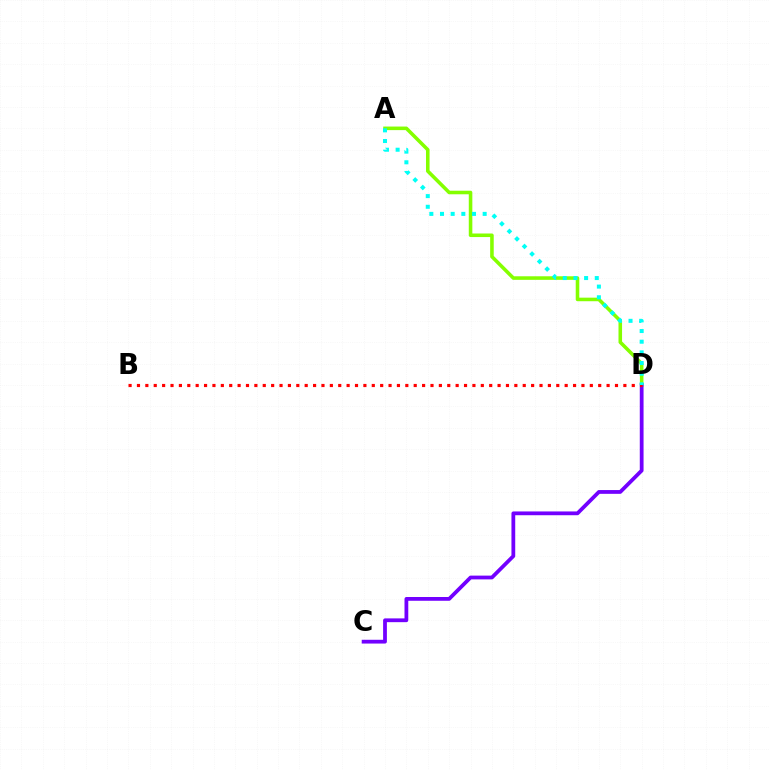{('A', 'D'): [{'color': '#84ff00', 'line_style': 'solid', 'thickness': 2.57}, {'color': '#00fff6', 'line_style': 'dotted', 'thickness': 2.9}], ('C', 'D'): [{'color': '#7200ff', 'line_style': 'solid', 'thickness': 2.72}], ('B', 'D'): [{'color': '#ff0000', 'line_style': 'dotted', 'thickness': 2.28}]}